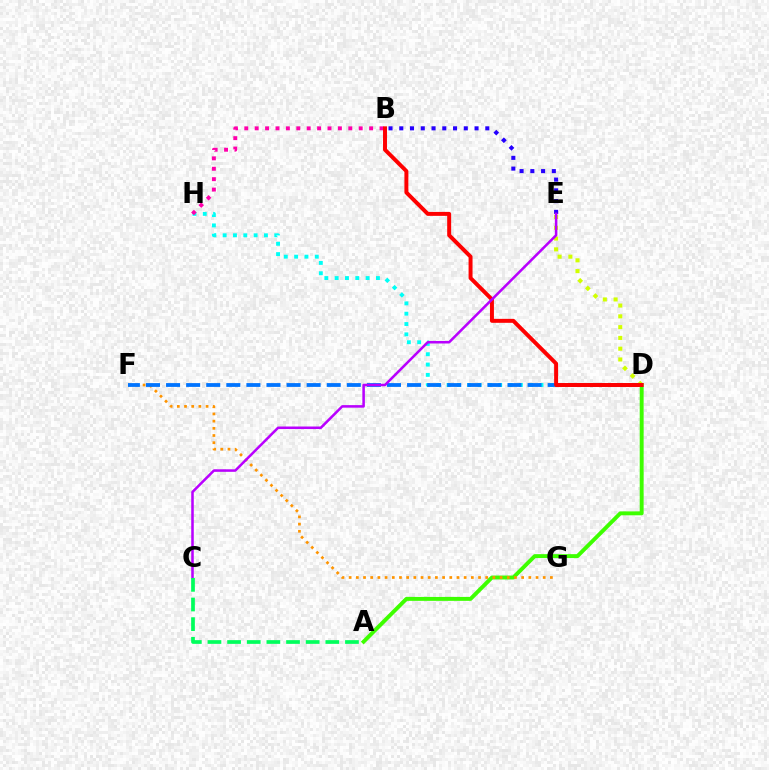{('D', 'H'): [{'color': '#00fff6', 'line_style': 'dotted', 'thickness': 2.8}], ('A', 'D'): [{'color': '#3dff00', 'line_style': 'solid', 'thickness': 2.82}], ('F', 'G'): [{'color': '#ff9400', 'line_style': 'dotted', 'thickness': 1.95}], ('D', 'F'): [{'color': '#0074ff', 'line_style': 'dashed', 'thickness': 2.73}], ('B', 'H'): [{'color': '#ff00ac', 'line_style': 'dotted', 'thickness': 2.83}], ('B', 'E'): [{'color': '#2500ff', 'line_style': 'dotted', 'thickness': 2.92}], ('D', 'E'): [{'color': '#d1ff00', 'line_style': 'dotted', 'thickness': 2.93}], ('B', 'D'): [{'color': '#ff0000', 'line_style': 'solid', 'thickness': 2.85}], ('C', 'E'): [{'color': '#b900ff', 'line_style': 'solid', 'thickness': 1.83}], ('A', 'C'): [{'color': '#00ff5c', 'line_style': 'dashed', 'thickness': 2.67}]}